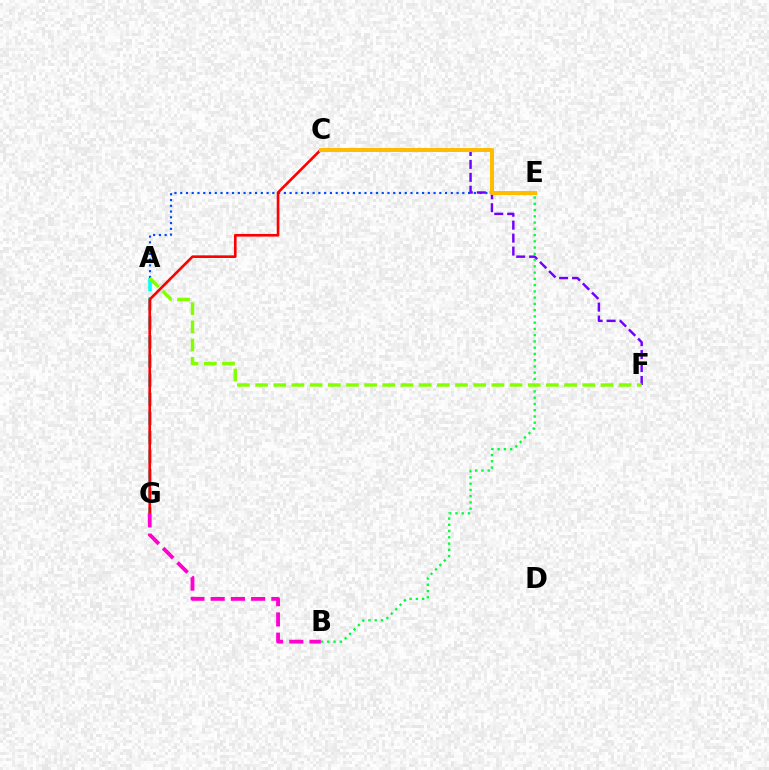{('A', 'E'): [{'color': '#004bff', 'line_style': 'dotted', 'thickness': 1.56}], ('C', 'F'): [{'color': '#7200ff', 'line_style': 'dashed', 'thickness': 1.76}], ('B', 'E'): [{'color': '#00ff39', 'line_style': 'dotted', 'thickness': 1.7}], ('A', 'G'): [{'color': '#00fff6', 'line_style': 'dashed', 'thickness': 2.6}], ('C', 'G'): [{'color': '#ff0000', 'line_style': 'solid', 'thickness': 1.9}], ('B', 'G'): [{'color': '#ff00cf', 'line_style': 'dashed', 'thickness': 2.75}], ('C', 'E'): [{'color': '#ffbd00', 'line_style': 'solid', 'thickness': 2.86}], ('A', 'F'): [{'color': '#84ff00', 'line_style': 'dashed', 'thickness': 2.47}]}